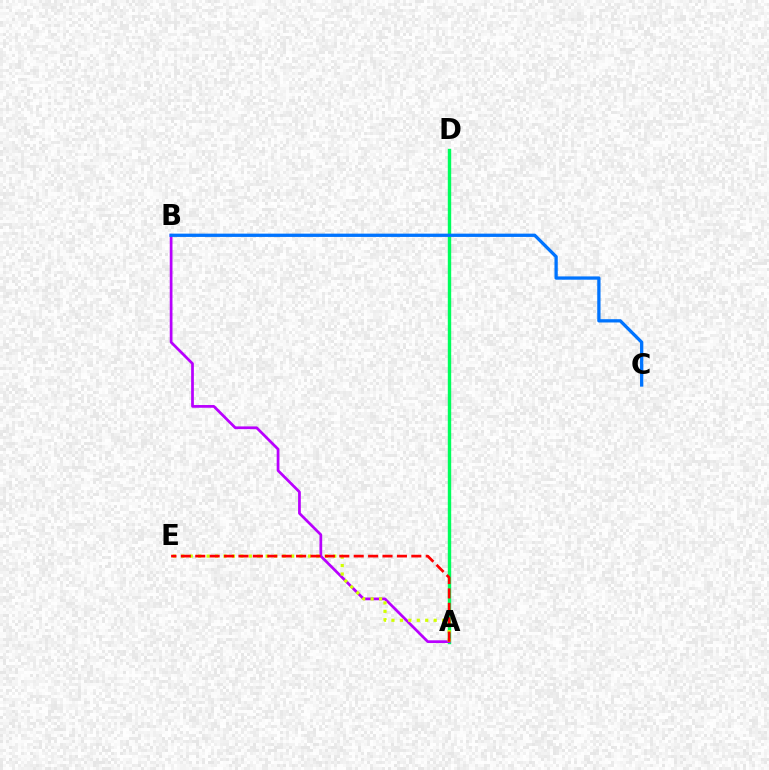{('A', 'D'): [{'color': '#00ff5c', 'line_style': 'solid', 'thickness': 2.45}], ('A', 'B'): [{'color': '#b900ff', 'line_style': 'solid', 'thickness': 1.96}], ('A', 'E'): [{'color': '#d1ff00', 'line_style': 'dotted', 'thickness': 2.29}, {'color': '#ff0000', 'line_style': 'dashed', 'thickness': 1.96}], ('B', 'C'): [{'color': '#0074ff', 'line_style': 'solid', 'thickness': 2.36}]}